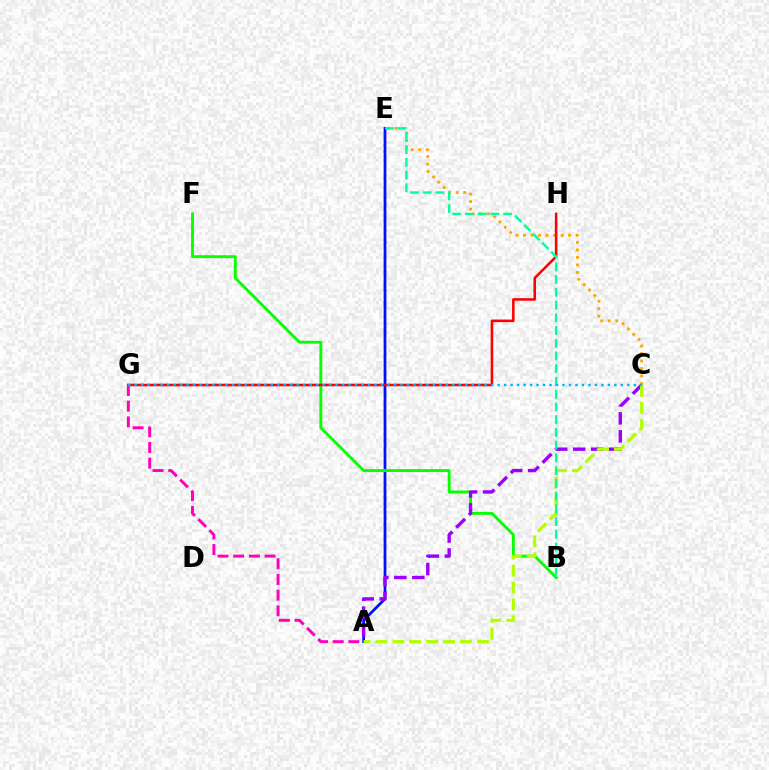{('C', 'E'): [{'color': '#ffa500', 'line_style': 'dotted', 'thickness': 2.04}], ('A', 'E'): [{'color': '#0010ff', 'line_style': 'solid', 'thickness': 1.98}], ('B', 'F'): [{'color': '#08ff00', 'line_style': 'solid', 'thickness': 2.07}], ('G', 'H'): [{'color': '#ff0000', 'line_style': 'solid', 'thickness': 1.84}], ('A', 'C'): [{'color': '#9b00ff', 'line_style': 'dashed', 'thickness': 2.44}, {'color': '#b3ff00', 'line_style': 'dashed', 'thickness': 2.3}], ('A', 'G'): [{'color': '#ff00bd', 'line_style': 'dashed', 'thickness': 2.13}], ('B', 'E'): [{'color': '#00ff9d', 'line_style': 'dashed', 'thickness': 1.73}], ('C', 'G'): [{'color': '#00b5ff', 'line_style': 'dotted', 'thickness': 1.76}]}